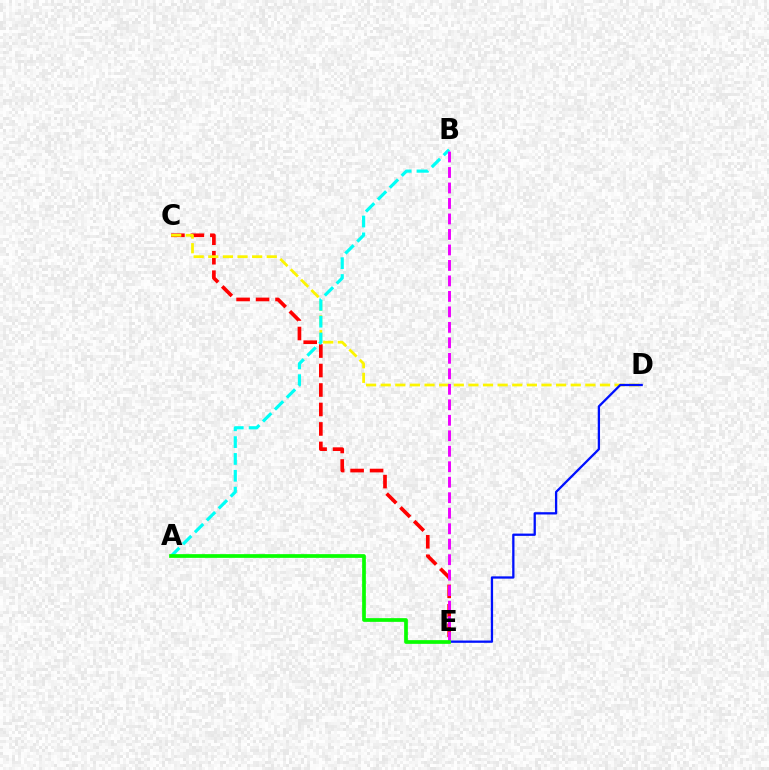{('C', 'E'): [{'color': '#ff0000', 'line_style': 'dashed', 'thickness': 2.65}], ('C', 'D'): [{'color': '#fcf500', 'line_style': 'dashed', 'thickness': 1.99}], ('D', 'E'): [{'color': '#0010ff', 'line_style': 'solid', 'thickness': 1.65}], ('A', 'B'): [{'color': '#00fff6', 'line_style': 'dashed', 'thickness': 2.29}], ('B', 'E'): [{'color': '#ee00ff', 'line_style': 'dashed', 'thickness': 2.1}], ('A', 'E'): [{'color': '#08ff00', 'line_style': 'solid', 'thickness': 2.67}]}